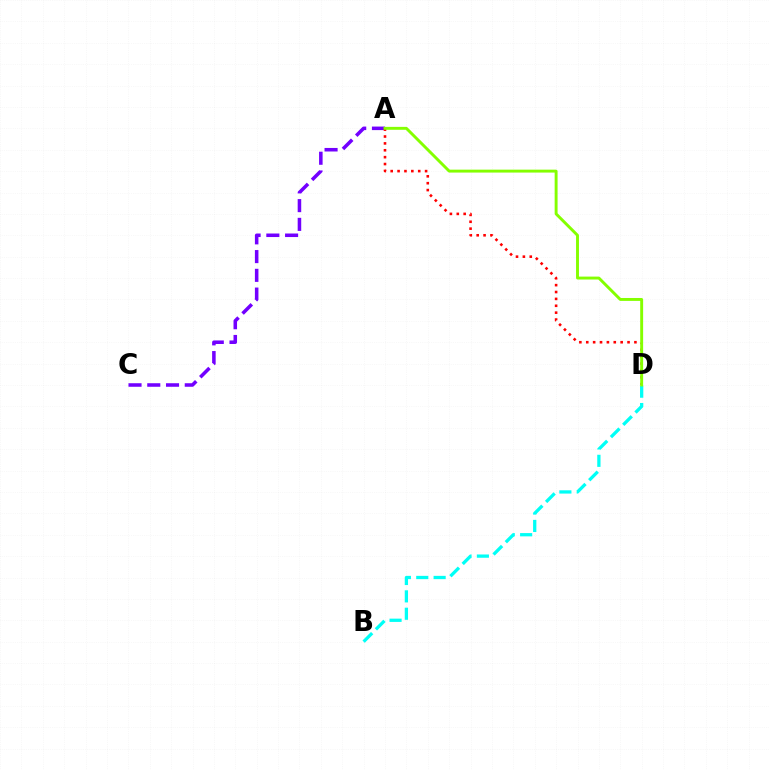{('B', 'D'): [{'color': '#00fff6', 'line_style': 'dashed', 'thickness': 2.36}], ('A', 'C'): [{'color': '#7200ff', 'line_style': 'dashed', 'thickness': 2.55}], ('A', 'D'): [{'color': '#ff0000', 'line_style': 'dotted', 'thickness': 1.87}, {'color': '#84ff00', 'line_style': 'solid', 'thickness': 2.1}]}